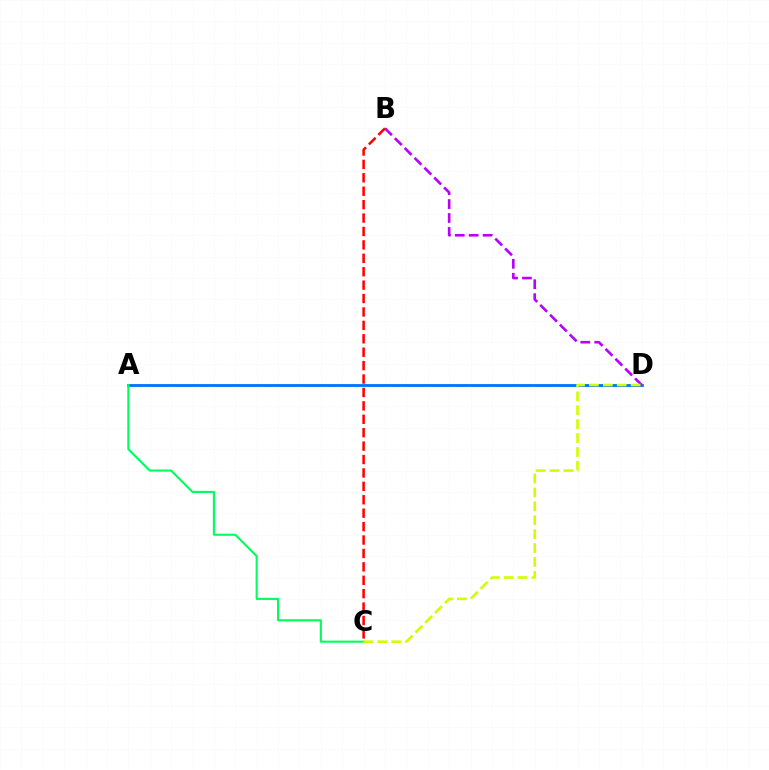{('A', 'D'): [{'color': '#0074ff', 'line_style': 'solid', 'thickness': 2.03}], ('B', 'D'): [{'color': '#b900ff', 'line_style': 'dashed', 'thickness': 1.89}], ('A', 'C'): [{'color': '#00ff5c', 'line_style': 'solid', 'thickness': 1.52}], ('B', 'C'): [{'color': '#ff0000', 'line_style': 'dashed', 'thickness': 1.82}], ('C', 'D'): [{'color': '#d1ff00', 'line_style': 'dashed', 'thickness': 1.89}]}